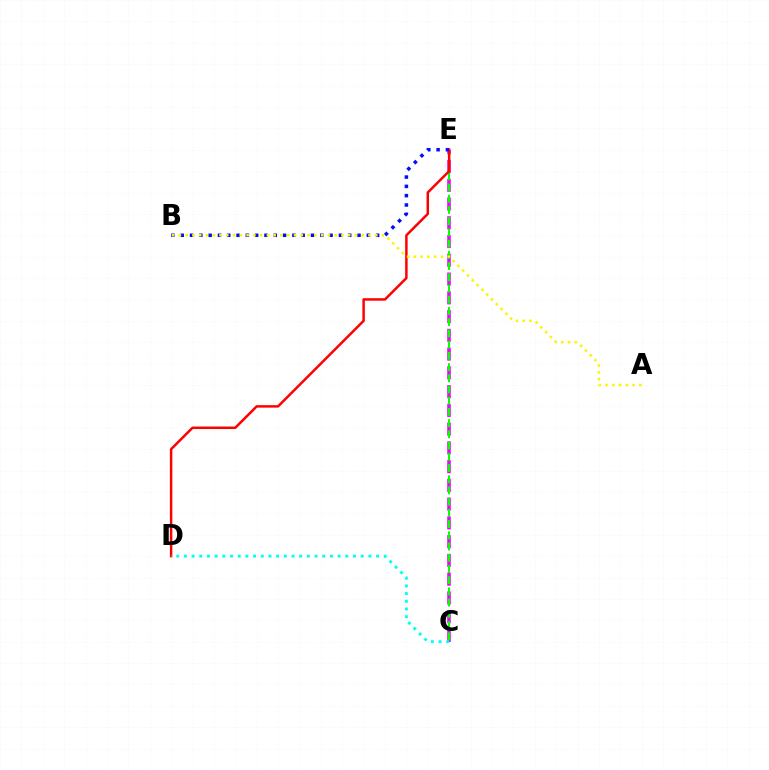{('C', 'E'): [{'color': '#ee00ff', 'line_style': 'dashed', 'thickness': 2.55}, {'color': '#08ff00', 'line_style': 'dashed', 'thickness': 1.52}], ('D', 'E'): [{'color': '#ff0000', 'line_style': 'solid', 'thickness': 1.79}], ('B', 'E'): [{'color': '#0010ff', 'line_style': 'dotted', 'thickness': 2.53}], ('C', 'D'): [{'color': '#00fff6', 'line_style': 'dotted', 'thickness': 2.09}], ('A', 'B'): [{'color': '#fcf500', 'line_style': 'dotted', 'thickness': 1.84}]}